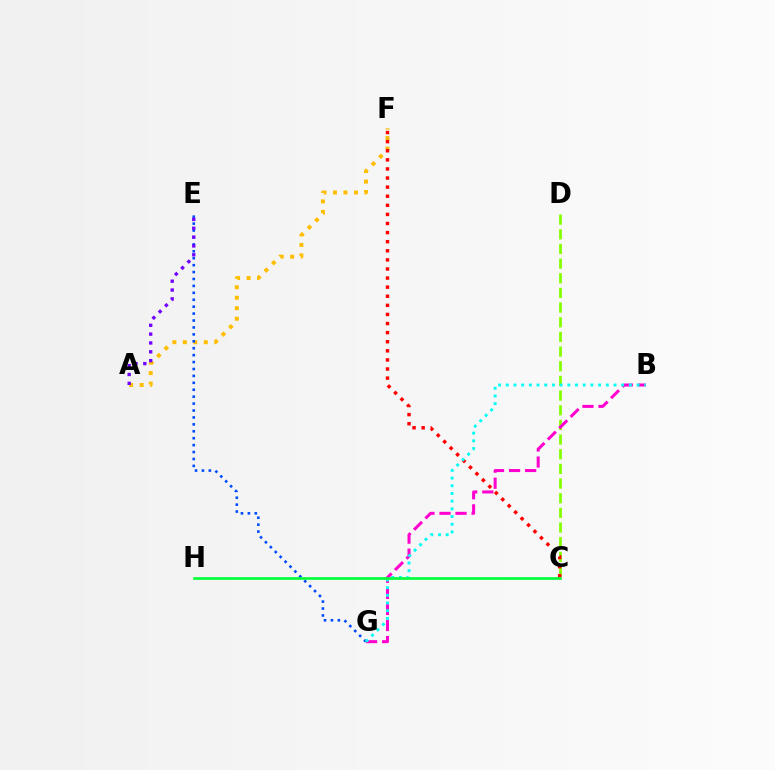{('A', 'F'): [{'color': '#ffbd00', 'line_style': 'dotted', 'thickness': 2.85}], ('E', 'G'): [{'color': '#004bff', 'line_style': 'dotted', 'thickness': 1.88}], ('C', 'D'): [{'color': '#84ff00', 'line_style': 'dashed', 'thickness': 1.99}], ('B', 'G'): [{'color': '#ff00cf', 'line_style': 'dashed', 'thickness': 2.18}, {'color': '#00fff6', 'line_style': 'dotted', 'thickness': 2.09}], ('C', 'F'): [{'color': '#ff0000', 'line_style': 'dotted', 'thickness': 2.47}], ('A', 'E'): [{'color': '#7200ff', 'line_style': 'dotted', 'thickness': 2.4}], ('C', 'H'): [{'color': '#00ff39', 'line_style': 'solid', 'thickness': 1.92}]}